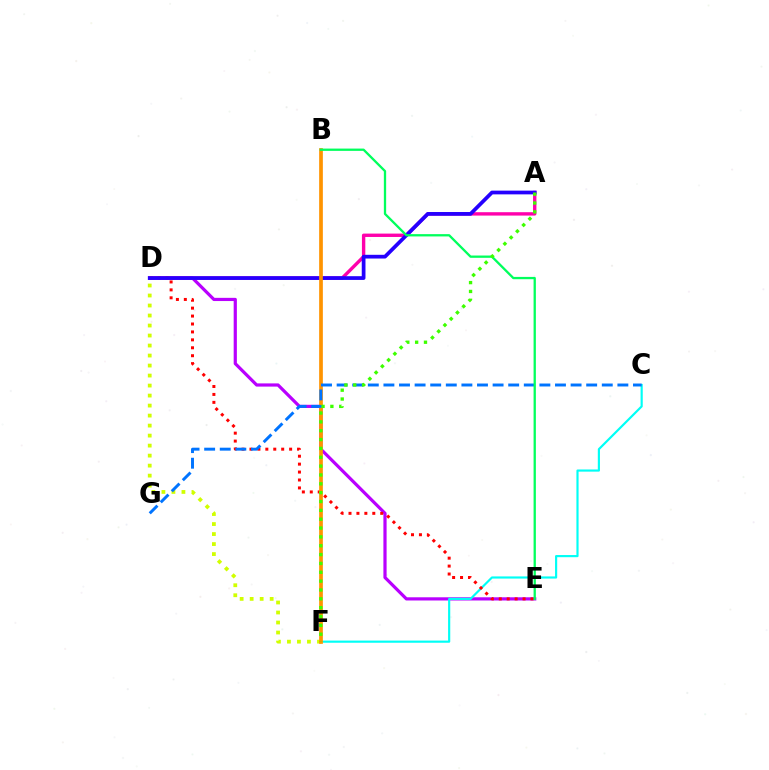{('D', 'E'): [{'color': '#b900ff', 'line_style': 'solid', 'thickness': 2.3}, {'color': '#ff0000', 'line_style': 'dotted', 'thickness': 2.15}], ('A', 'D'): [{'color': '#ff00ac', 'line_style': 'solid', 'thickness': 2.43}, {'color': '#2500ff', 'line_style': 'solid', 'thickness': 2.69}], ('D', 'F'): [{'color': '#d1ff00', 'line_style': 'dotted', 'thickness': 2.72}], ('C', 'F'): [{'color': '#00fff6', 'line_style': 'solid', 'thickness': 1.56}], ('B', 'F'): [{'color': '#ff9400', 'line_style': 'solid', 'thickness': 2.67}], ('C', 'G'): [{'color': '#0074ff', 'line_style': 'dashed', 'thickness': 2.12}], ('B', 'E'): [{'color': '#00ff5c', 'line_style': 'solid', 'thickness': 1.65}], ('A', 'F'): [{'color': '#3dff00', 'line_style': 'dotted', 'thickness': 2.4}]}